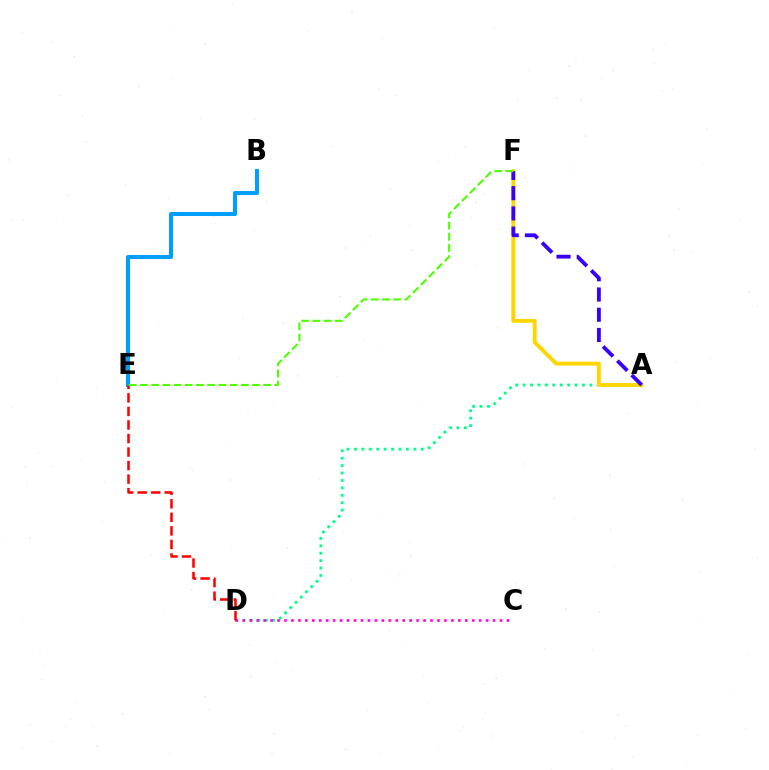{('A', 'D'): [{'color': '#00ff86', 'line_style': 'dotted', 'thickness': 2.02}], ('A', 'F'): [{'color': '#ffd500', 'line_style': 'solid', 'thickness': 2.8}, {'color': '#3700ff', 'line_style': 'dashed', 'thickness': 2.75}], ('B', 'E'): [{'color': '#009eff', 'line_style': 'solid', 'thickness': 2.92}], ('C', 'D'): [{'color': '#ff00ed', 'line_style': 'dotted', 'thickness': 1.89}], ('D', 'E'): [{'color': '#ff0000', 'line_style': 'dashed', 'thickness': 1.84}], ('E', 'F'): [{'color': '#4fff00', 'line_style': 'dashed', 'thickness': 1.52}]}